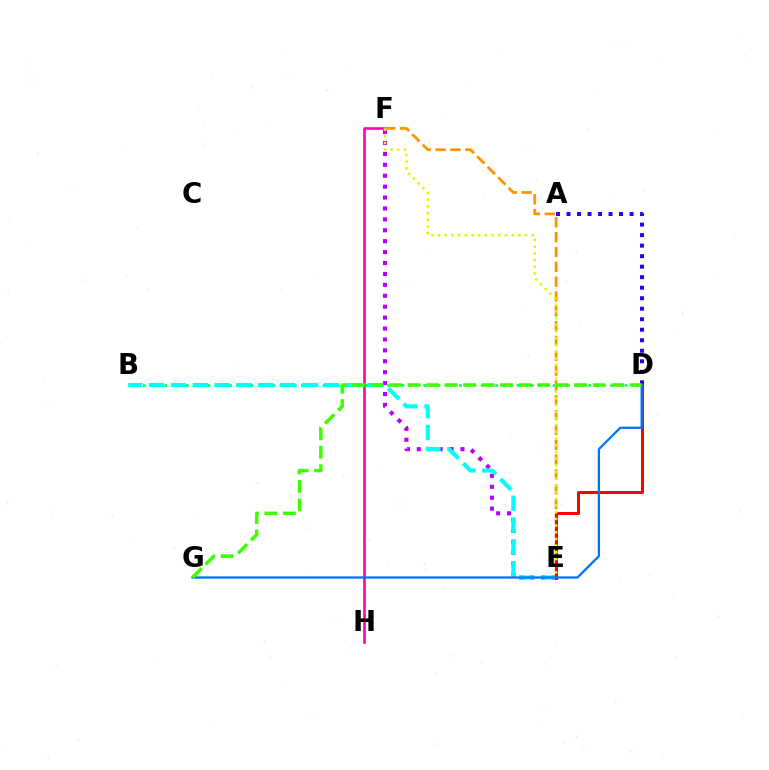{('E', 'F'): [{'color': '#b900ff', 'line_style': 'dotted', 'thickness': 2.97}, {'color': '#ff9400', 'line_style': 'dashed', 'thickness': 2.01}, {'color': '#d1ff00', 'line_style': 'dotted', 'thickness': 1.82}], ('F', 'H'): [{'color': '#ff00ac', 'line_style': 'solid', 'thickness': 1.86}], ('B', 'D'): [{'color': '#00ff5c', 'line_style': 'dotted', 'thickness': 1.95}], ('B', 'E'): [{'color': '#00fff6', 'line_style': 'dashed', 'thickness': 2.97}], ('D', 'E'): [{'color': '#ff0000', 'line_style': 'solid', 'thickness': 2.16}], ('A', 'D'): [{'color': '#2500ff', 'line_style': 'dotted', 'thickness': 2.86}], ('D', 'G'): [{'color': '#0074ff', 'line_style': 'solid', 'thickness': 1.65}, {'color': '#3dff00', 'line_style': 'dashed', 'thickness': 2.51}]}